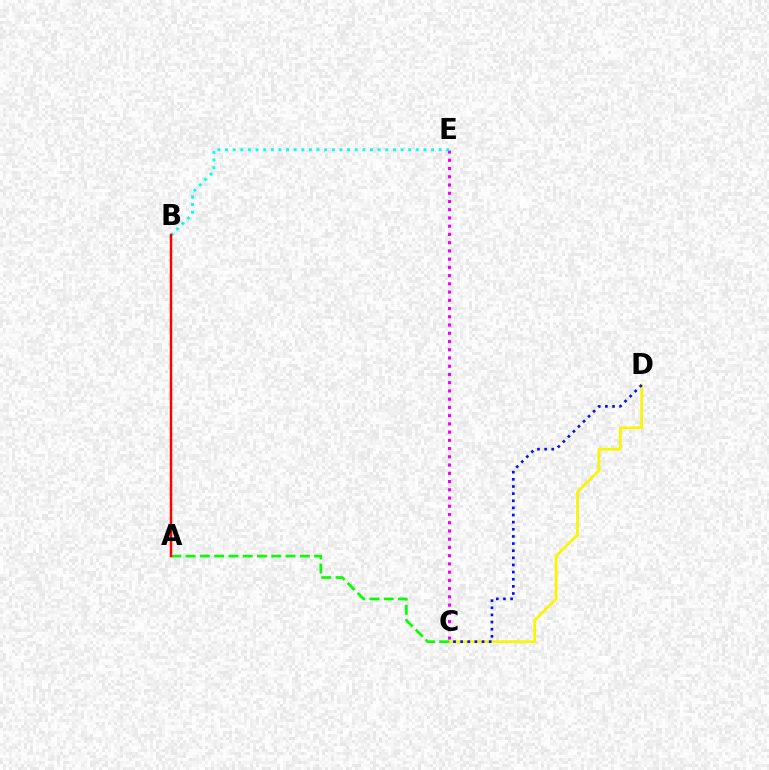{('C', 'E'): [{'color': '#ee00ff', 'line_style': 'dotted', 'thickness': 2.24}], ('C', 'D'): [{'color': '#fcf500', 'line_style': 'solid', 'thickness': 1.98}, {'color': '#0010ff', 'line_style': 'dotted', 'thickness': 1.94}], ('B', 'E'): [{'color': '#00fff6', 'line_style': 'dotted', 'thickness': 2.07}], ('A', 'C'): [{'color': '#08ff00', 'line_style': 'dashed', 'thickness': 1.94}], ('A', 'B'): [{'color': '#ff0000', 'line_style': 'solid', 'thickness': 1.78}]}